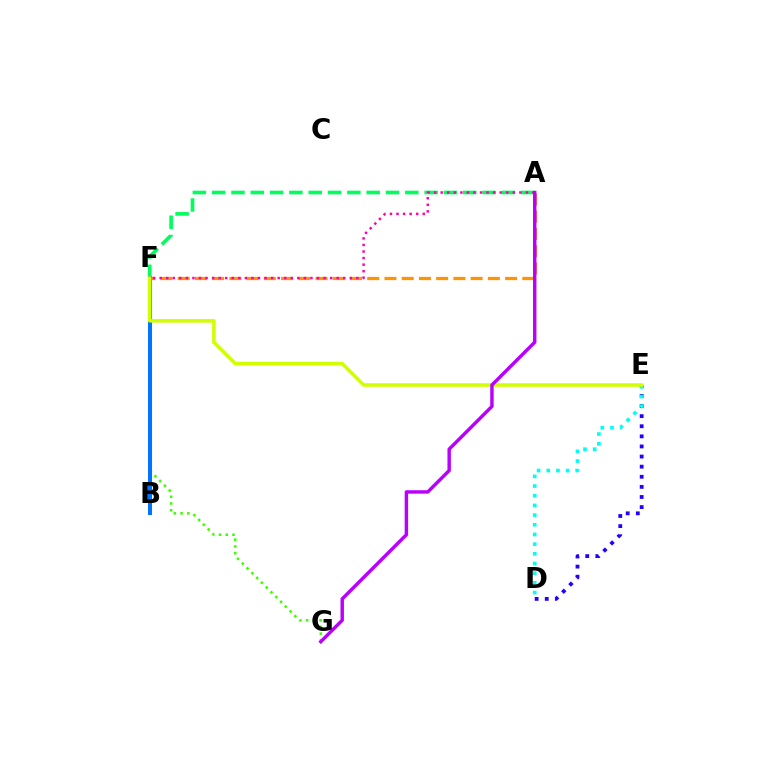{('F', 'G'): [{'color': '#3dff00', 'line_style': 'dotted', 'thickness': 1.84}], ('D', 'E'): [{'color': '#2500ff', 'line_style': 'dotted', 'thickness': 2.75}, {'color': '#00fff6', 'line_style': 'dotted', 'thickness': 2.63}], ('A', 'F'): [{'color': '#ff9400', 'line_style': 'dashed', 'thickness': 2.34}, {'color': '#00ff5c', 'line_style': 'dashed', 'thickness': 2.62}, {'color': '#ff00ac', 'line_style': 'dotted', 'thickness': 1.78}], ('B', 'F'): [{'color': '#ff0000', 'line_style': 'dashed', 'thickness': 1.92}, {'color': '#0074ff', 'line_style': 'solid', 'thickness': 2.92}], ('E', 'F'): [{'color': '#d1ff00', 'line_style': 'solid', 'thickness': 2.54}], ('A', 'G'): [{'color': '#b900ff', 'line_style': 'solid', 'thickness': 2.47}]}